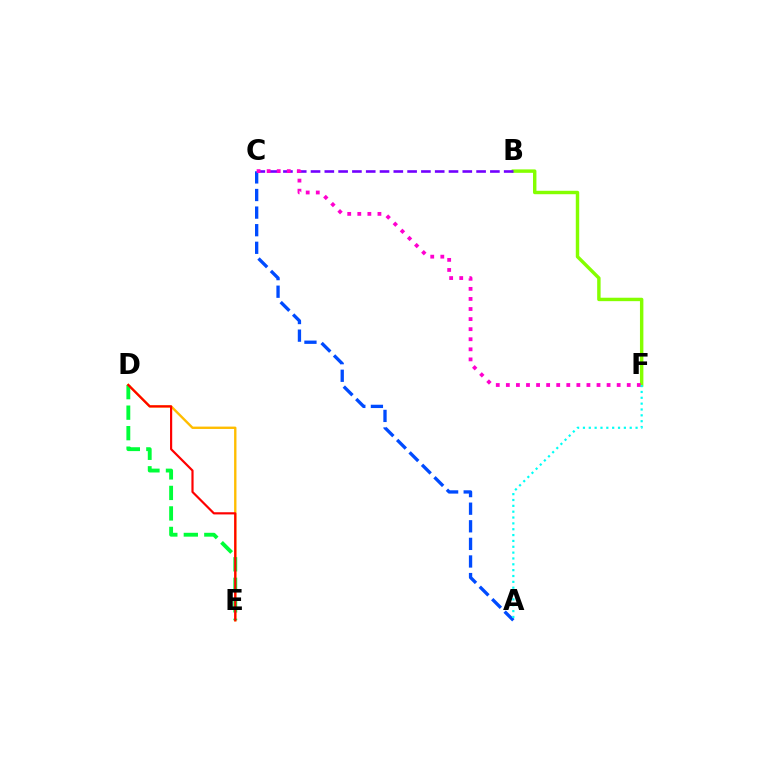{('B', 'F'): [{'color': '#84ff00', 'line_style': 'solid', 'thickness': 2.47}], ('D', 'E'): [{'color': '#ffbd00', 'line_style': 'solid', 'thickness': 1.71}, {'color': '#00ff39', 'line_style': 'dashed', 'thickness': 2.79}, {'color': '#ff0000', 'line_style': 'solid', 'thickness': 1.57}], ('B', 'C'): [{'color': '#7200ff', 'line_style': 'dashed', 'thickness': 1.87}], ('A', 'C'): [{'color': '#004bff', 'line_style': 'dashed', 'thickness': 2.39}], ('C', 'F'): [{'color': '#ff00cf', 'line_style': 'dotted', 'thickness': 2.74}], ('A', 'F'): [{'color': '#00fff6', 'line_style': 'dotted', 'thickness': 1.59}]}